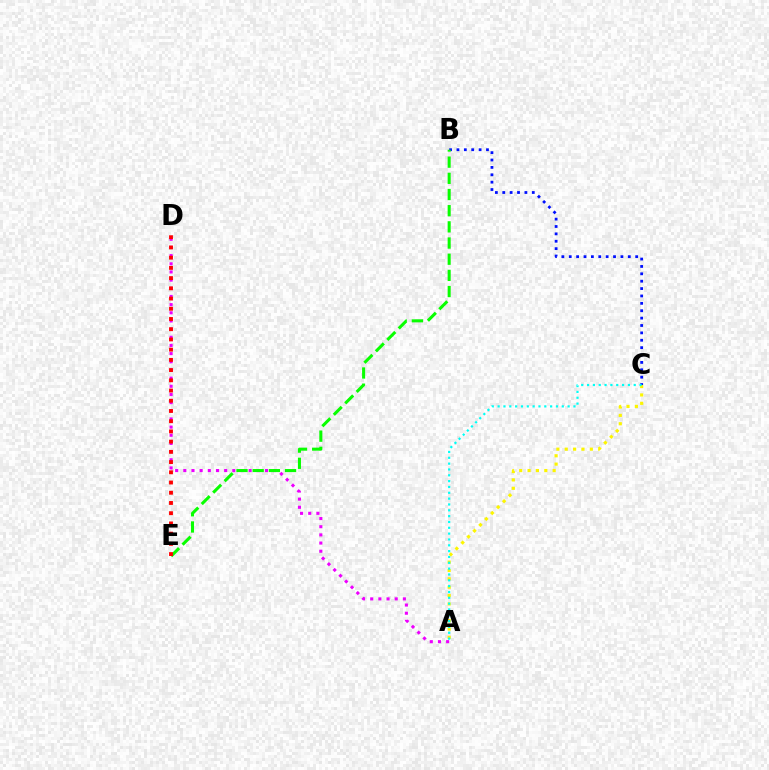{('A', 'D'): [{'color': '#ee00ff', 'line_style': 'dotted', 'thickness': 2.22}], ('A', 'C'): [{'color': '#fcf500', 'line_style': 'dotted', 'thickness': 2.27}, {'color': '#00fff6', 'line_style': 'dotted', 'thickness': 1.58}], ('B', 'C'): [{'color': '#0010ff', 'line_style': 'dotted', 'thickness': 2.01}], ('B', 'E'): [{'color': '#08ff00', 'line_style': 'dashed', 'thickness': 2.2}], ('D', 'E'): [{'color': '#ff0000', 'line_style': 'dotted', 'thickness': 2.78}]}